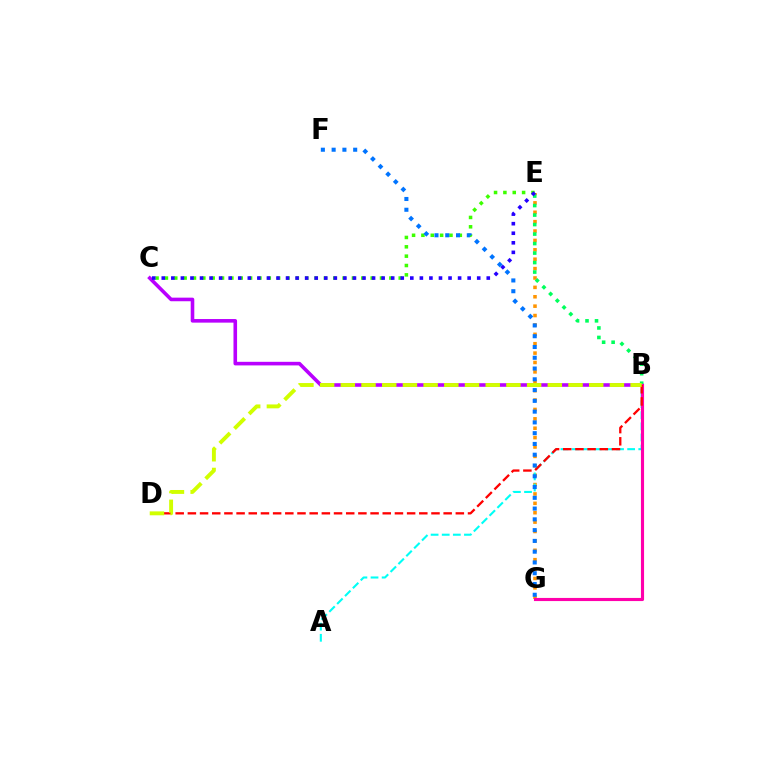{('B', 'C'): [{'color': '#b900ff', 'line_style': 'solid', 'thickness': 2.59}], ('E', 'G'): [{'color': '#ff9400', 'line_style': 'dotted', 'thickness': 2.55}], ('B', 'E'): [{'color': '#00ff5c', 'line_style': 'dotted', 'thickness': 2.58}], ('A', 'B'): [{'color': '#00fff6', 'line_style': 'dashed', 'thickness': 1.51}], ('B', 'G'): [{'color': '#ff00ac', 'line_style': 'solid', 'thickness': 2.25}], ('B', 'D'): [{'color': '#ff0000', 'line_style': 'dashed', 'thickness': 1.65}, {'color': '#d1ff00', 'line_style': 'dashed', 'thickness': 2.81}], ('C', 'E'): [{'color': '#3dff00', 'line_style': 'dotted', 'thickness': 2.54}, {'color': '#2500ff', 'line_style': 'dotted', 'thickness': 2.6}], ('F', 'G'): [{'color': '#0074ff', 'line_style': 'dotted', 'thickness': 2.93}]}